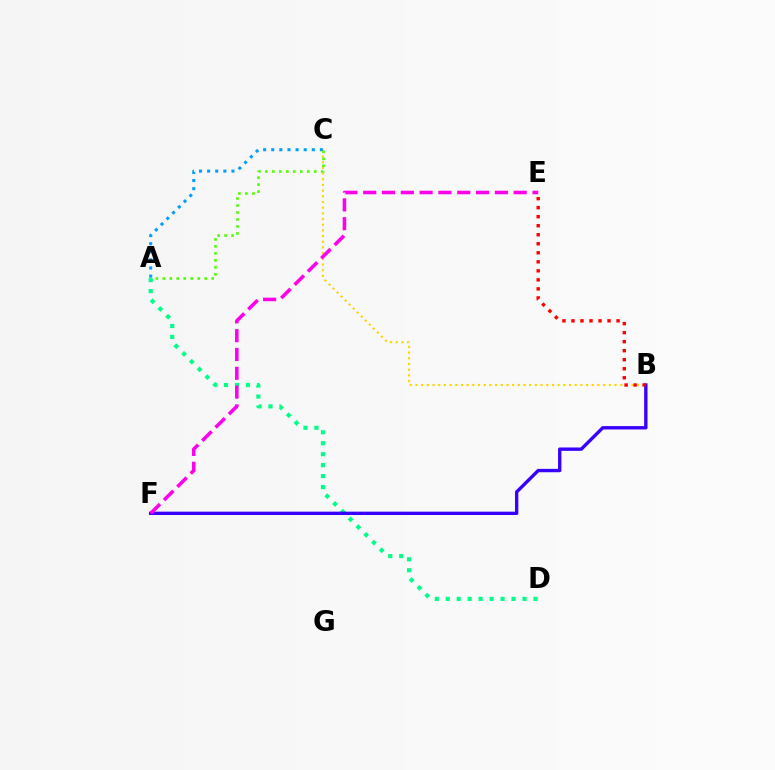{('B', 'C'): [{'color': '#ffd500', 'line_style': 'dotted', 'thickness': 1.55}], ('A', 'D'): [{'color': '#00ff86', 'line_style': 'dotted', 'thickness': 2.98}], ('B', 'F'): [{'color': '#3700ff', 'line_style': 'solid', 'thickness': 2.42}], ('E', 'F'): [{'color': '#ff00ed', 'line_style': 'dashed', 'thickness': 2.56}], ('A', 'C'): [{'color': '#009eff', 'line_style': 'dotted', 'thickness': 2.2}, {'color': '#4fff00', 'line_style': 'dotted', 'thickness': 1.9}], ('B', 'E'): [{'color': '#ff0000', 'line_style': 'dotted', 'thickness': 2.45}]}